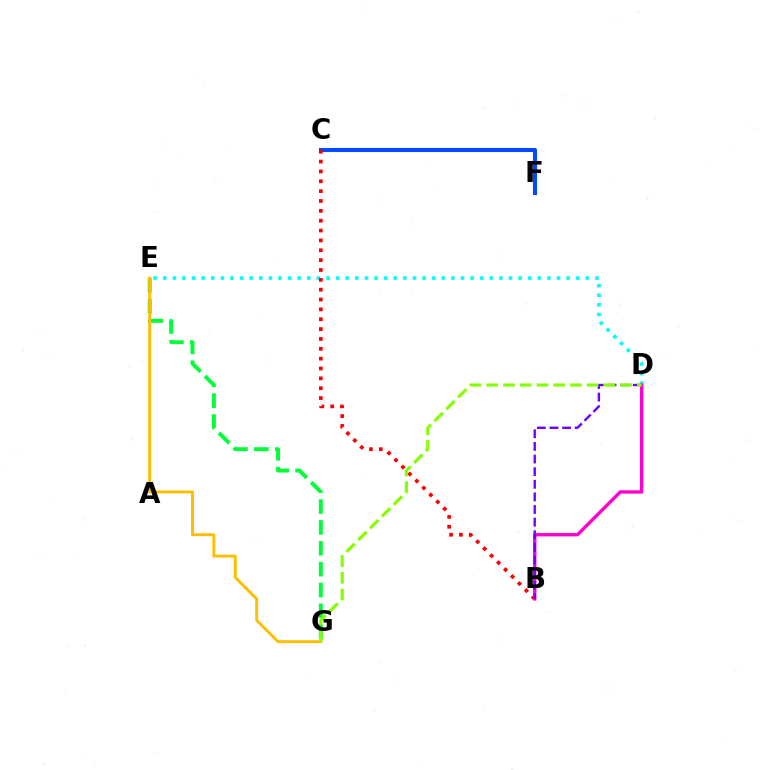{('C', 'F'): [{'color': '#004bff', 'line_style': 'solid', 'thickness': 2.93}], ('E', 'G'): [{'color': '#00ff39', 'line_style': 'dashed', 'thickness': 2.83}, {'color': '#ffbd00', 'line_style': 'solid', 'thickness': 2.08}], ('D', 'E'): [{'color': '#00fff6', 'line_style': 'dotted', 'thickness': 2.61}], ('B', 'C'): [{'color': '#ff0000', 'line_style': 'dotted', 'thickness': 2.68}], ('B', 'D'): [{'color': '#ff00cf', 'line_style': 'solid', 'thickness': 2.42}, {'color': '#7200ff', 'line_style': 'dashed', 'thickness': 1.71}], ('D', 'G'): [{'color': '#84ff00', 'line_style': 'dashed', 'thickness': 2.27}]}